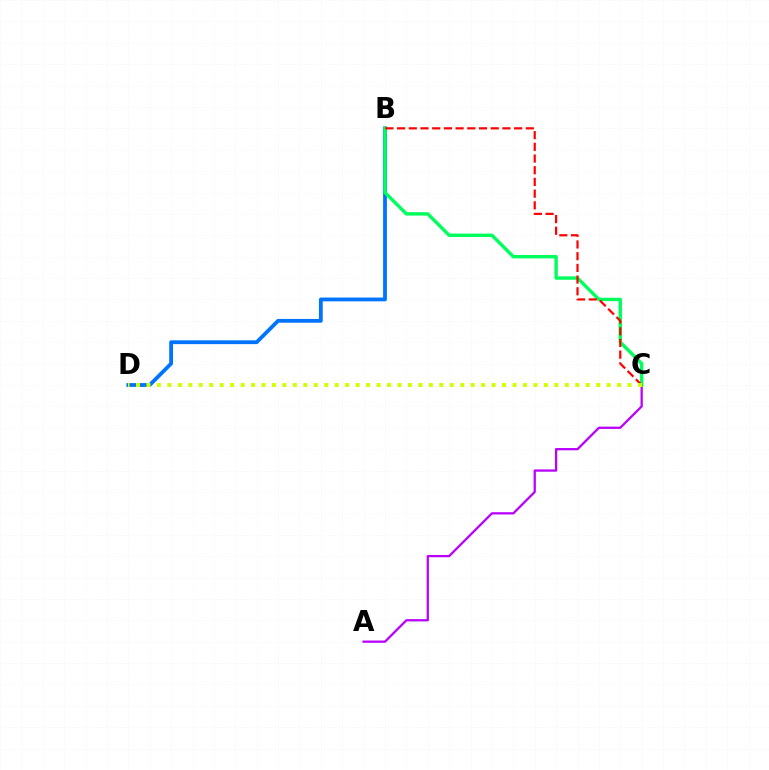{('A', 'C'): [{'color': '#b900ff', 'line_style': 'solid', 'thickness': 1.63}], ('B', 'D'): [{'color': '#0074ff', 'line_style': 'solid', 'thickness': 2.74}], ('B', 'C'): [{'color': '#00ff5c', 'line_style': 'solid', 'thickness': 2.44}, {'color': '#ff0000', 'line_style': 'dashed', 'thickness': 1.59}], ('C', 'D'): [{'color': '#d1ff00', 'line_style': 'dotted', 'thickness': 2.84}]}